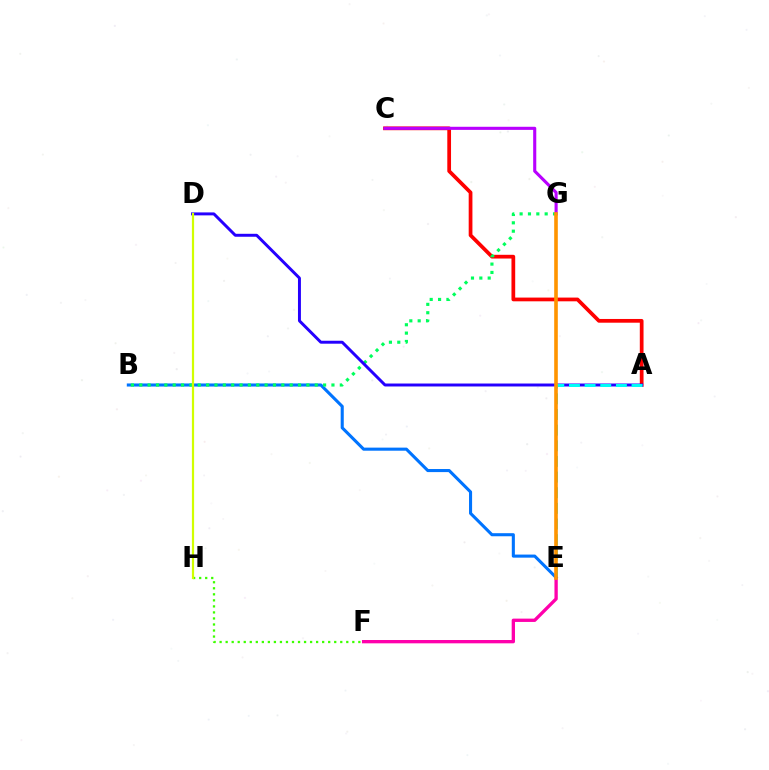{('F', 'H'): [{'color': '#3dff00', 'line_style': 'dotted', 'thickness': 1.64}], ('A', 'C'): [{'color': '#ff0000', 'line_style': 'solid', 'thickness': 2.69}], ('E', 'F'): [{'color': '#ff00ac', 'line_style': 'solid', 'thickness': 2.39}], ('B', 'E'): [{'color': '#0074ff', 'line_style': 'solid', 'thickness': 2.22}], ('B', 'G'): [{'color': '#00ff5c', 'line_style': 'dotted', 'thickness': 2.27}], ('A', 'D'): [{'color': '#2500ff', 'line_style': 'solid', 'thickness': 2.13}], ('A', 'E'): [{'color': '#00fff6', 'line_style': 'dashed', 'thickness': 2.13}], ('D', 'H'): [{'color': '#d1ff00', 'line_style': 'solid', 'thickness': 1.59}], ('C', 'G'): [{'color': '#b900ff', 'line_style': 'solid', 'thickness': 2.23}], ('E', 'G'): [{'color': '#ff9400', 'line_style': 'solid', 'thickness': 2.6}]}